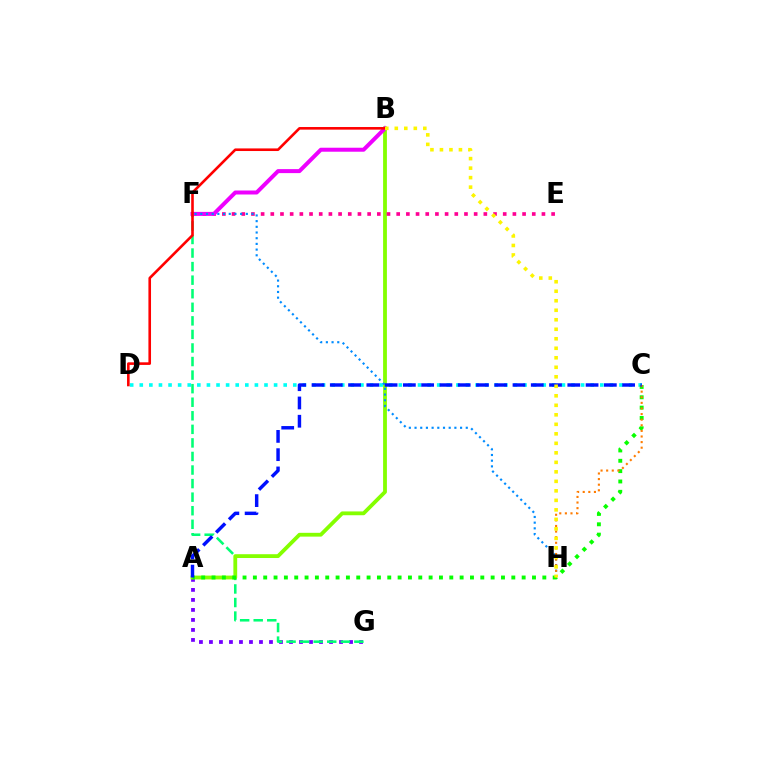{('A', 'G'): [{'color': '#7200ff', 'line_style': 'dotted', 'thickness': 2.72}], ('F', 'G'): [{'color': '#00ff74', 'line_style': 'dashed', 'thickness': 1.84}], ('A', 'B'): [{'color': '#84ff00', 'line_style': 'solid', 'thickness': 2.74}], ('E', 'F'): [{'color': '#ff0094', 'line_style': 'dotted', 'thickness': 2.63}], ('C', 'D'): [{'color': '#00fff6', 'line_style': 'dotted', 'thickness': 2.61}], ('B', 'F'): [{'color': '#ee00ff', 'line_style': 'solid', 'thickness': 2.88}], ('F', 'H'): [{'color': '#008cff', 'line_style': 'dotted', 'thickness': 1.55}], ('A', 'C'): [{'color': '#08ff00', 'line_style': 'dotted', 'thickness': 2.81}, {'color': '#0010ff', 'line_style': 'dashed', 'thickness': 2.48}], ('C', 'H'): [{'color': '#ff7c00', 'line_style': 'dotted', 'thickness': 1.52}], ('B', 'D'): [{'color': '#ff0000', 'line_style': 'solid', 'thickness': 1.88}], ('B', 'H'): [{'color': '#fcf500', 'line_style': 'dotted', 'thickness': 2.58}]}